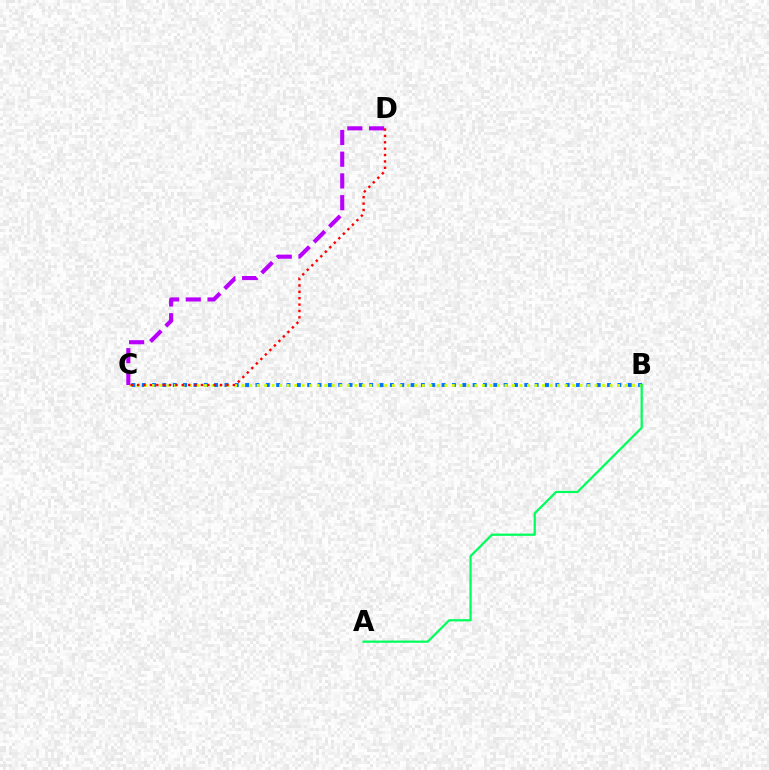{('B', 'C'): [{'color': '#0074ff', 'line_style': 'dotted', 'thickness': 2.81}, {'color': '#d1ff00', 'line_style': 'dotted', 'thickness': 2.04}], ('A', 'B'): [{'color': '#00ff5c', 'line_style': 'solid', 'thickness': 1.62}], ('C', 'D'): [{'color': '#ff0000', 'line_style': 'dotted', 'thickness': 1.73}, {'color': '#b900ff', 'line_style': 'dashed', 'thickness': 2.95}]}